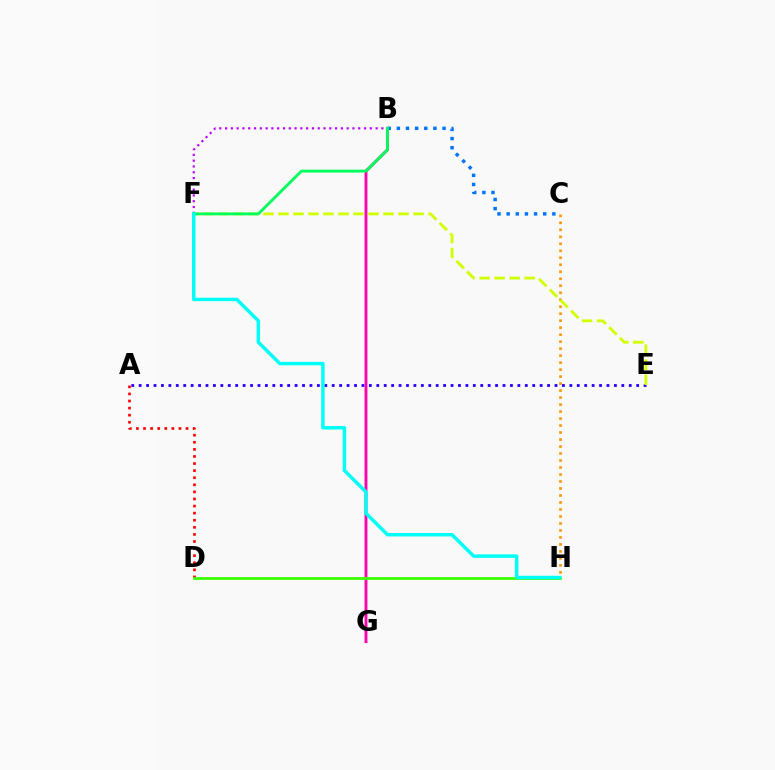{('B', 'G'): [{'color': '#ff00ac', 'line_style': 'solid', 'thickness': 2.08}], ('A', 'D'): [{'color': '#ff0000', 'line_style': 'dotted', 'thickness': 1.93}], ('B', 'C'): [{'color': '#0074ff', 'line_style': 'dotted', 'thickness': 2.48}], ('A', 'E'): [{'color': '#2500ff', 'line_style': 'dotted', 'thickness': 2.02}], ('D', 'H'): [{'color': '#3dff00', 'line_style': 'solid', 'thickness': 1.99}], ('C', 'H'): [{'color': '#ff9400', 'line_style': 'dotted', 'thickness': 1.9}], ('E', 'F'): [{'color': '#d1ff00', 'line_style': 'dashed', 'thickness': 2.04}], ('B', 'F'): [{'color': '#b900ff', 'line_style': 'dotted', 'thickness': 1.57}, {'color': '#00ff5c', 'line_style': 'solid', 'thickness': 2.04}], ('F', 'H'): [{'color': '#00fff6', 'line_style': 'solid', 'thickness': 2.49}]}